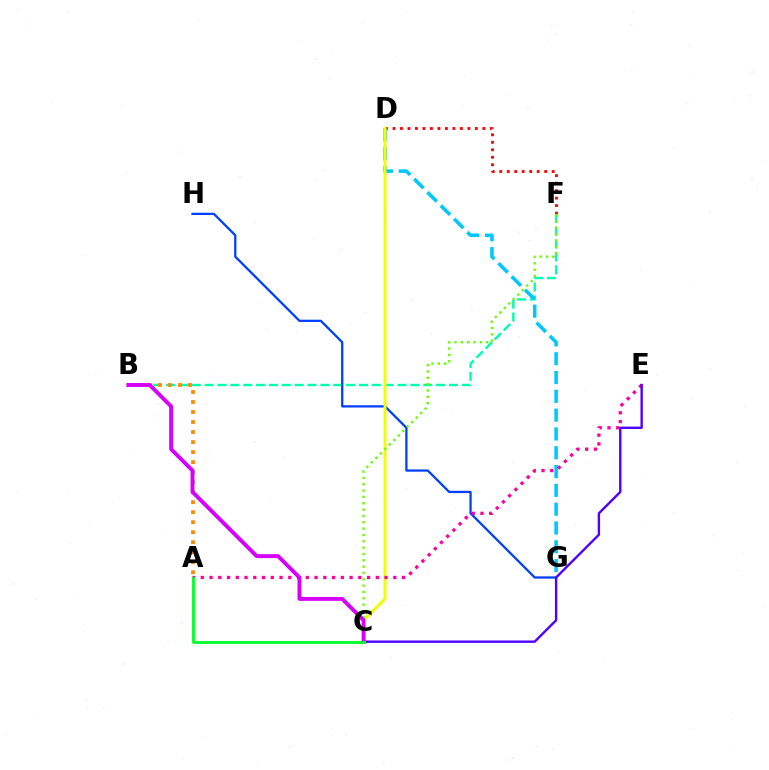{('B', 'F'): [{'color': '#00ffaf', 'line_style': 'dashed', 'thickness': 1.75}], ('D', 'F'): [{'color': '#ff0000', 'line_style': 'dotted', 'thickness': 2.03}], ('G', 'H'): [{'color': '#003fff', 'line_style': 'solid', 'thickness': 1.64}], ('D', 'G'): [{'color': '#00c7ff', 'line_style': 'dashed', 'thickness': 2.56}], ('C', 'D'): [{'color': '#eeff00', 'line_style': 'solid', 'thickness': 2.15}], ('C', 'F'): [{'color': '#66ff00', 'line_style': 'dotted', 'thickness': 1.72}], ('A', 'E'): [{'color': '#ff00a0', 'line_style': 'dotted', 'thickness': 2.38}], ('C', 'E'): [{'color': '#4f00ff', 'line_style': 'solid', 'thickness': 1.72}], ('A', 'B'): [{'color': '#ff8800', 'line_style': 'dotted', 'thickness': 2.72}], ('B', 'C'): [{'color': '#d600ff', 'line_style': 'solid', 'thickness': 2.82}], ('A', 'C'): [{'color': '#00ff27', 'line_style': 'solid', 'thickness': 2.03}]}